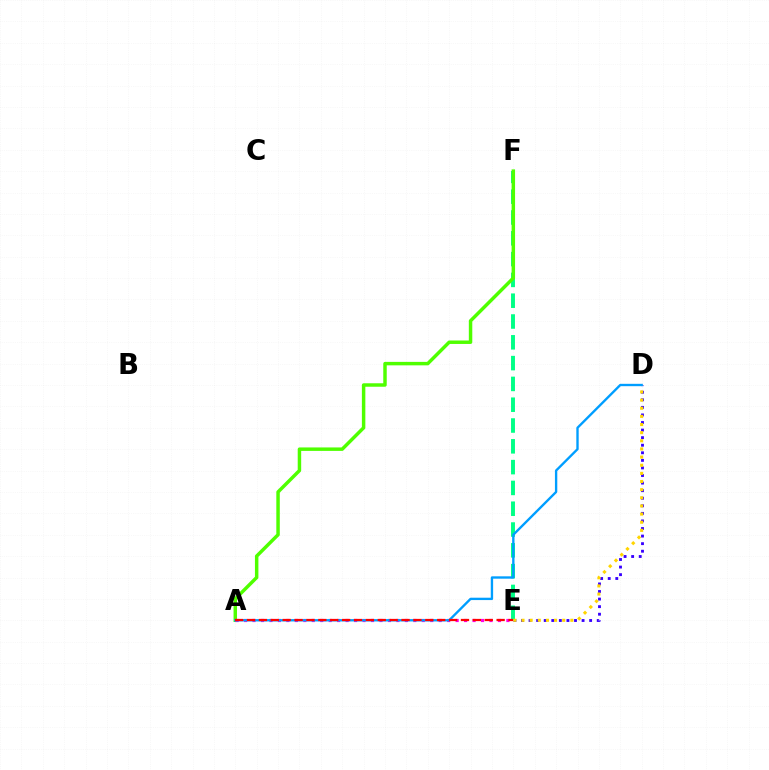{('D', 'E'): [{'color': '#3700ff', 'line_style': 'dotted', 'thickness': 2.06}, {'color': '#ffd500', 'line_style': 'dotted', 'thickness': 2.21}], ('E', 'F'): [{'color': '#00ff86', 'line_style': 'dashed', 'thickness': 2.83}], ('A', 'F'): [{'color': '#4fff00', 'line_style': 'solid', 'thickness': 2.49}], ('A', 'E'): [{'color': '#ff00ed', 'line_style': 'dotted', 'thickness': 2.3}, {'color': '#ff0000', 'line_style': 'dashed', 'thickness': 1.61}], ('A', 'D'): [{'color': '#009eff', 'line_style': 'solid', 'thickness': 1.7}]}